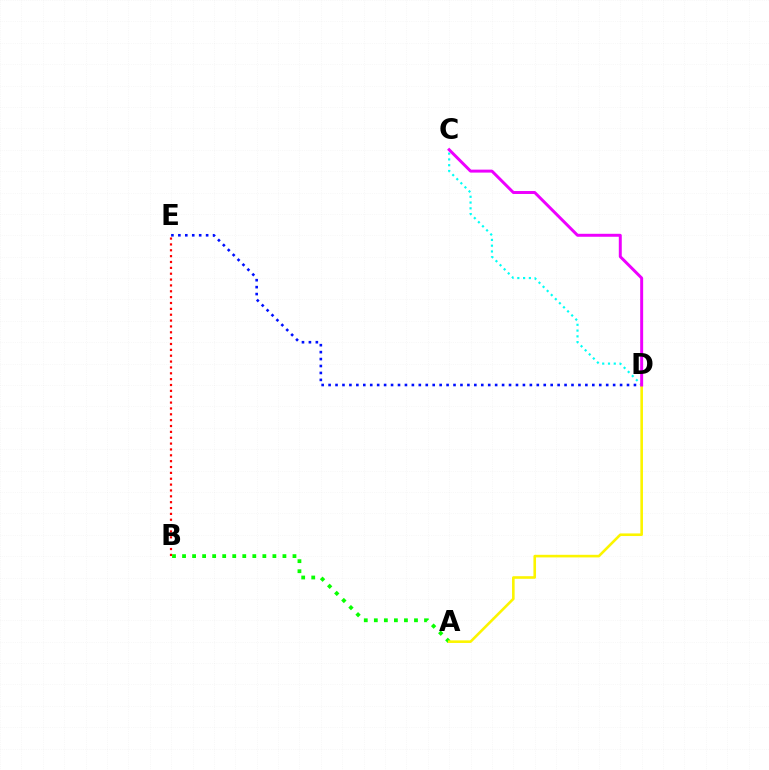{('D', 'E'): [{'color': '#0010ff', 'line_style': 'dotted', 'thickness': 1.89}], ('C', 'D'): [{'color': '#00fff6', 'line_style': 'dotted', 'thickness': 1.57}, {'color': '#ee00ff', 'line_style': 'solid', 'thickness': 2.13}], ('B', 'E'): [{'color': '#ff0000', 'line_style': 'dotted', 'thickness': 1.59}], ('A', 'B'): [{'color': '#08ff00', 'line_style': 'dotted', 'thickness': 2.73}], ('A', 'D'): [{'color': '#fcf500', 'line_style': 'solid', 'thickness': 1.88}]}